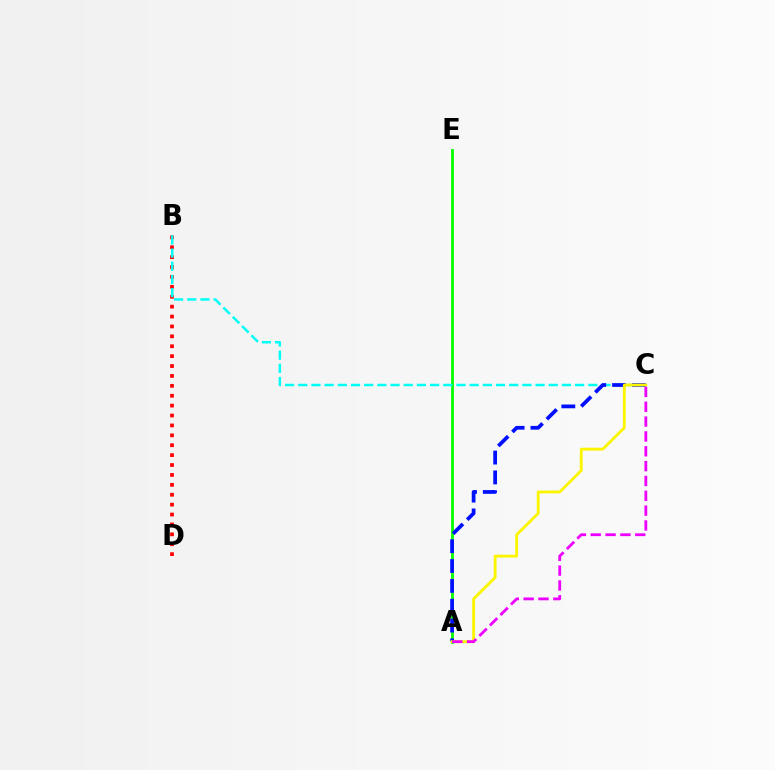{('A', 'E'): [{'color': '#08ff00', 'line_style': 'solid', 'thickness': 2.02}], ('B', 'D'): [{'color': '#ff0000', 'line_style': 'dotted', 'thickness': 2.69}], ('B', 'C'): [{'color': '#00fff6', 'line_style': 'dashed', 'thickness': 1.79}], ('A', 'C'): [{'color': '#0010ff', 'line_style': 'dashed', 'thickness': 2.7}, {'color': '#fcf500', 'line_style': 'solid', 'thickness': 2.05}, {'color': '#ee00ff', 'line_style': 'dashed', 'thickness': 2.02}]}